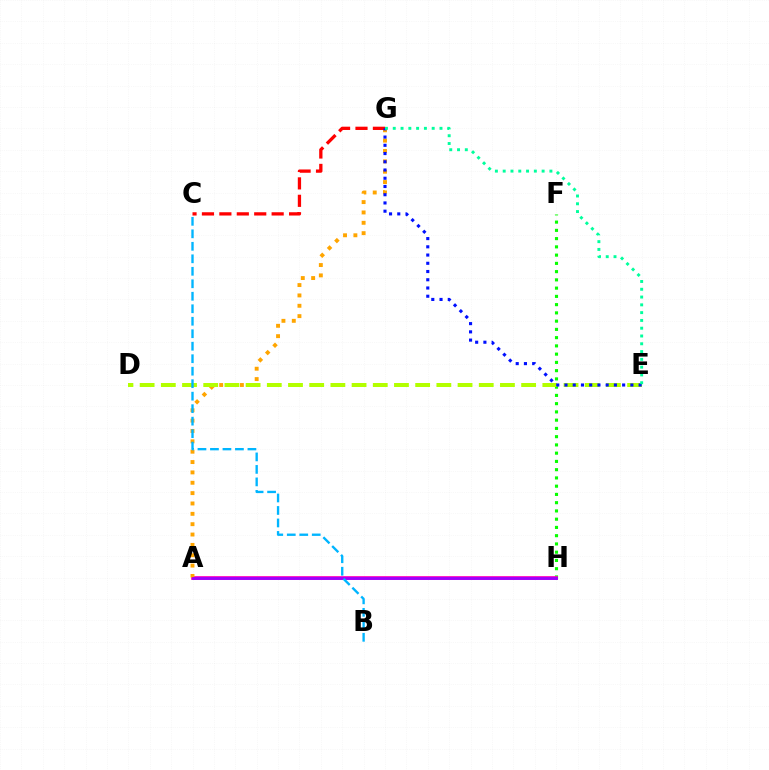{('F', 'H'): [{'color': '#08ff00', 'line_style': 'dotted', 'thickness': 2.24}], ('A', 'H'): [{'color': '#ff00bd', 'line_style': 'solid', 'thickness': 2.69}, {'color': '#9b00ff', 'line_style': 'solid', 'thickness': 2.02}], ('A', 'G'): [{'color': '#ffa500', 'line_style': 'dotted', 'thickness': 2.81}], ('C', 'G'): [{'color': '#ff0000', 'line_style': 'dashed', 'thickness': 2.37}], ('D', 'E'): [{'color': '#b3ff00', 'line_style': 'dashed', 'thickness': 2.88}], ('E', 'G'): [{'color': '#0010ff', 'line_style': 'dotted', 'thickness': 2.24}, {'color': '#00ff9d', 'line_style': 'dotted', 'thickness': 2.12}], ('B', 'C'): [{'color': '#00b5ff', 'line_style': 'dashed', 'thickness': 1.7}]}